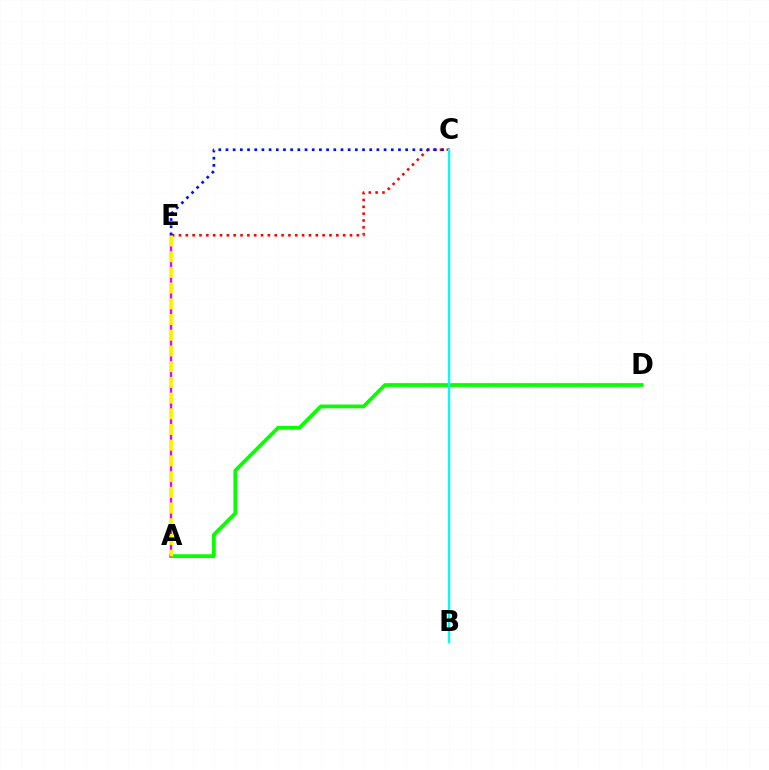{('A', 'D'): [{'color': '#08ff00', 'line_style': 'solid', 'thickness': 2.7}], ('A', 'E'): [{'color': '#ee00ff', 'line_style': 'solid', 'thickness': 1.72}, {'color': '#fcf500', 'line_style': 'dashed', 'thickness': 2.13}], ('C', 'E'): [{'color': '#ff0000', 'line_style': 'dotted', 'thickness': 1.86}, {'color': '#0010ff', 'line_style': 'dotted', 'thickness': 1.95}], ('B', 'C'): [{'color': '#00fff6', 'line_style': 'solid', 'thickness': 1.7}]}